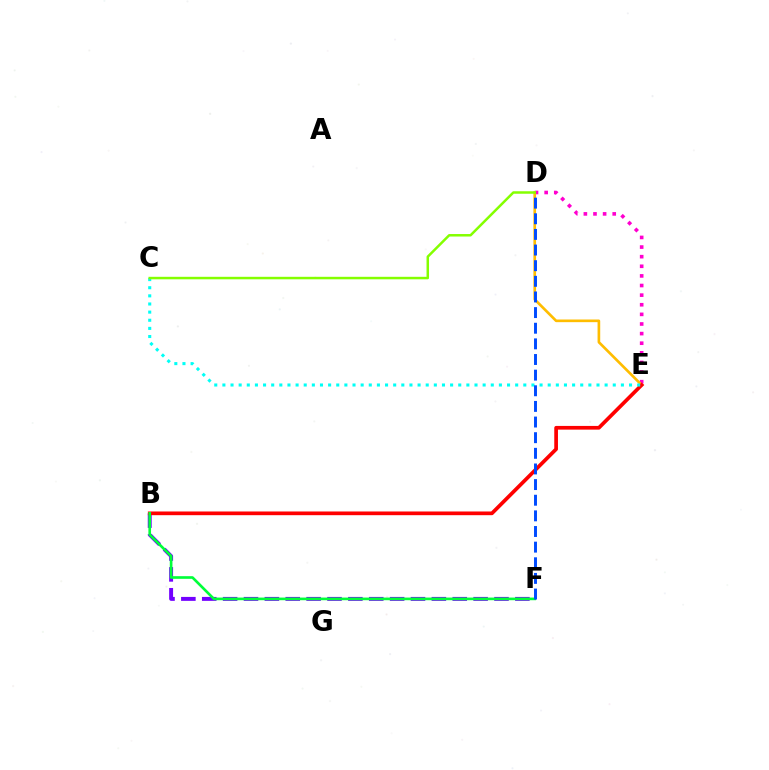{('D', 'E'): [{'color': '#ff00cf', 'line_style': 'dotted', 'thickness': 2.61}, {'color': '#ffbd00', 'line_style': 'solid', 'thickness': 1.91}], ('B', 'F'): [{'color': '#7200ff', 'line_style': 'dashed', 'thickness': 2.84}, {'color': '#00ff39', 'line_style': 'solid', 'thickness': 1.91}], ('B', 'E'): [{'color': '#ff0000', 'line_style': 'solid', 'thickness': 2.66}], ('C', 'E'): [{'color': '#00fff6', 'line_style': 'dotted', 'thickness': 2.21}], ('D', 'F'): [{'color': '#004bff', 'line_style': 'dashed', 'thickness': 2.12}], ('C', 'D'): [{'color': '#84ff00', 'line_style': 'solid', 'thickness': 1.8}]}